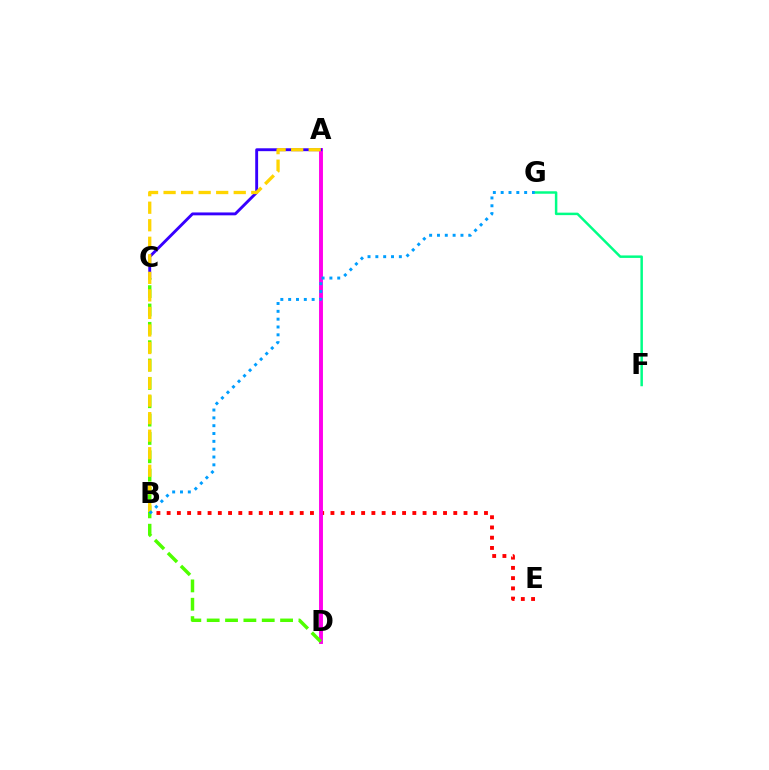{('F', 'G'): [{'color': '#00ff86', 'line_style': 'solid', 'thickness': 1.79}], ('B', 'E'): [{'color': '#ff0000', 'line_style': 'dotted', 'thickness': 2.78}], ('A', 'D'): [{'color': '#ff00ed', 'line_style': 'solid', 'thickness': 2.82}], ('A', 'C'): [{'color': '#3700ff', 'line_style': 'solid', 'thickness': 2.07}], ('C', 'D'): [{'color': '#4fff00', 'line_style': 'dashed', 'thickness': 2.49}], ('A', 'B'): [{'color': '#ffd500', 'line_style': 'dashed', 'thickness': 2.38}], ('B', 'G'): [{'color': '#009eff', 'line_style': 'dotted', 'thickness': 2.13}]}